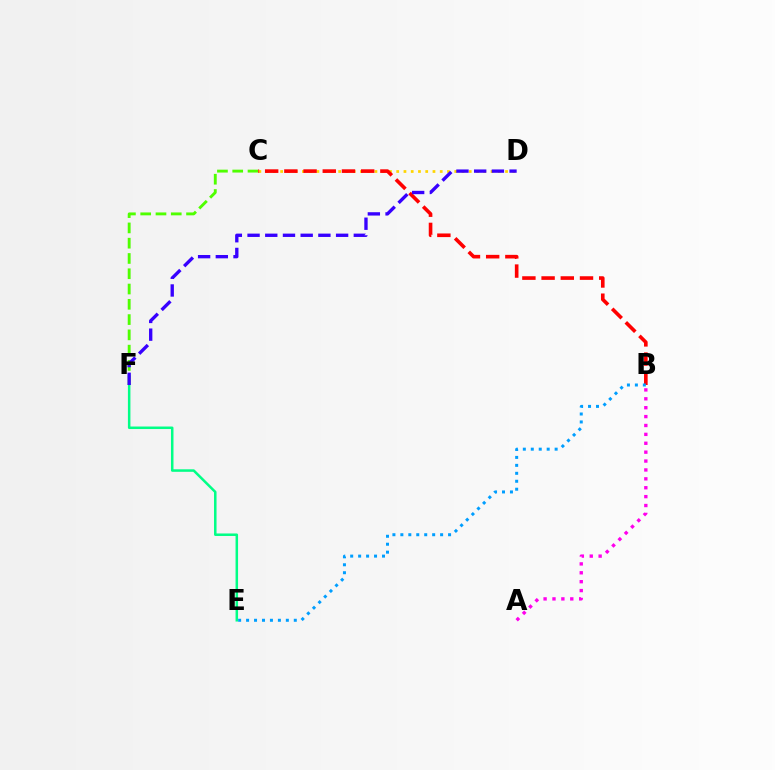{('C', 'F'): [{'color': '#4fff00', 'line_style': 'dashed', 'thickness': 2.08}], ('E', 'F'): [{'color': '#00ff86', 'line_style': 'solid', 'thickness': 1.81}], ('C', 'D'): [{'color': '#ffd500', 'line_style': 'dotted', 'thickness': 1.97}], ('B', 'C'): [{'color': '#ff0000', 'line_style': 'dashed', 'thickness': 2.61}], ('B', 'E'): [{'color': '#009eff', 'line_style': 'dotted', 'thickness': 2.16}], ('D', 'F'): [{'color': '#3700ff', 'line_style': 'dashed', 'thickness': 2.41}], ('A', 'B'): [{'color': '#ff00ed', 'line_style': 'dotted', 'thickness': 2.42}]}